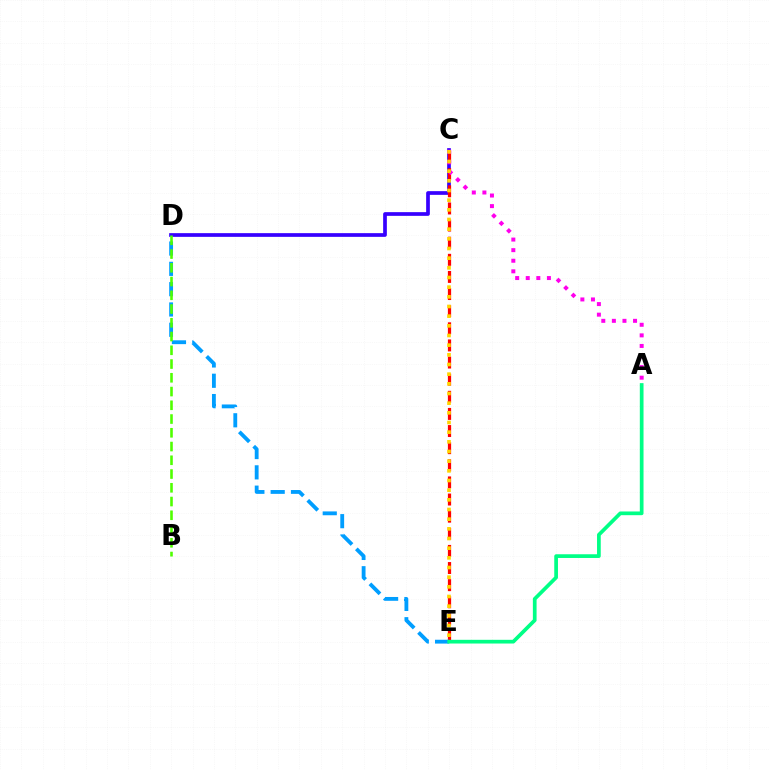{('C', 'D'): [{'color': '#3700ff', 'line_style': 'solid', 'thickness': 2.67}], ('C', 'E'): [{'color': '#ff0000', 'line_style': 'dashed', 'thickness': 2.33}, {'color': '#ffd500', 'line_style': 'dotted', 'thickness': 2.63}], ('A', 'C'): [{'color': '#ff00ed', 'line_style': 'dotted', 'thickness': 2.87}], ('D', 'E'): [{'color': '#009eff', 'line_style': 'dashed', 'thickness': 2.76}], ('B', 'D'): [{'color': '#4fff00', 'line_style': 'dashed', 'thickness': 1.87}], ('A', 'E'): [{'color': '#00ff86', 'line_style': 'solid', 'thickness': 2.67}]}